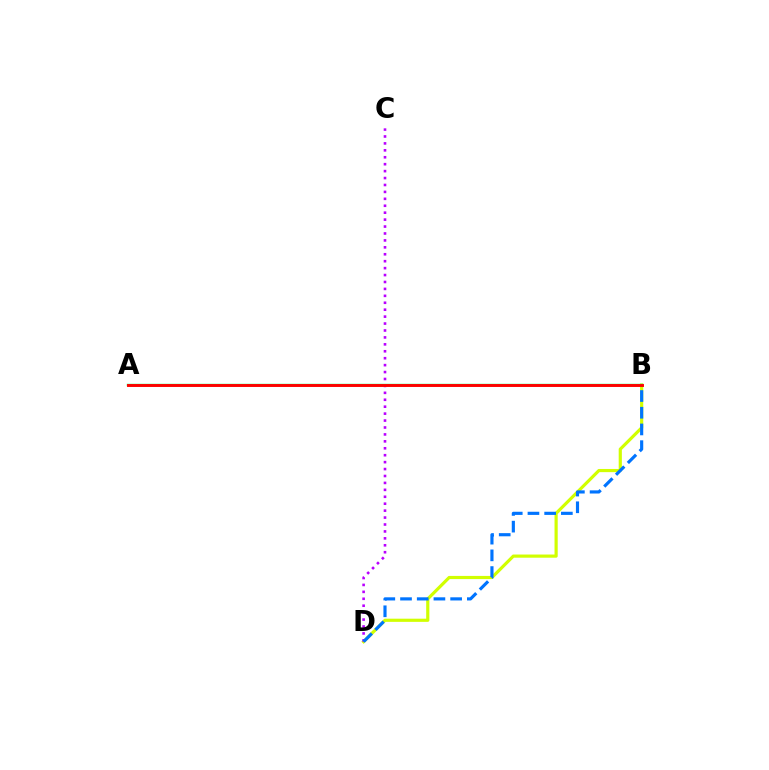{('B', 'D'): [{'color': '#d1ff00', 'line_style': 'solid', 'thickness': 2.28}, {'color': '#0074ff', 'line_style': 'dashed', 'thickness': 2.27}], ('C', 'D'): [{'color': '#b900ff', 'line_style': 'dotted', 'thickness': 1.88}], ('A', 'B'): [{'color': '#00ff5c', 'line_style': 'solid', 'thickness': 1.72}, {'color': '#ff0000', 'line_style': 'solid', 'thickness': 2.1}]}